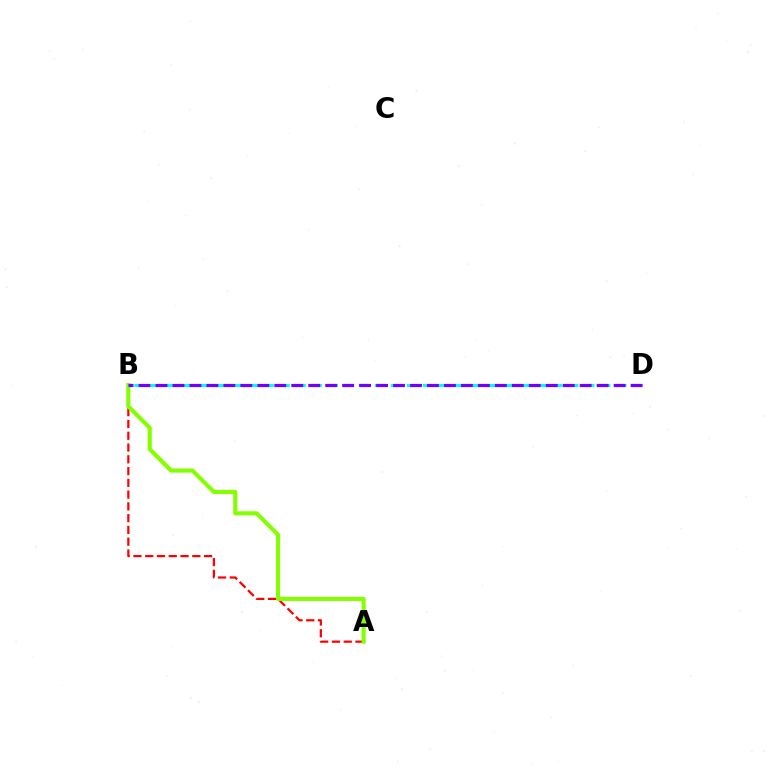{('A', 'B'): [{'color': '#ff0000', 'line_style': 'dashed', 'thickness': 1.6}, {'color': '#84ff00', 'line_style': 'solid', 'thickness': 2.96}], ('B', 'D'): [{'color': '#00fff6', 'line_style': 'dashed', 'thickness': 2.18}, {'color': '#7200ff', 'line_style': 'dashed', 'thickness': 2.3}]}